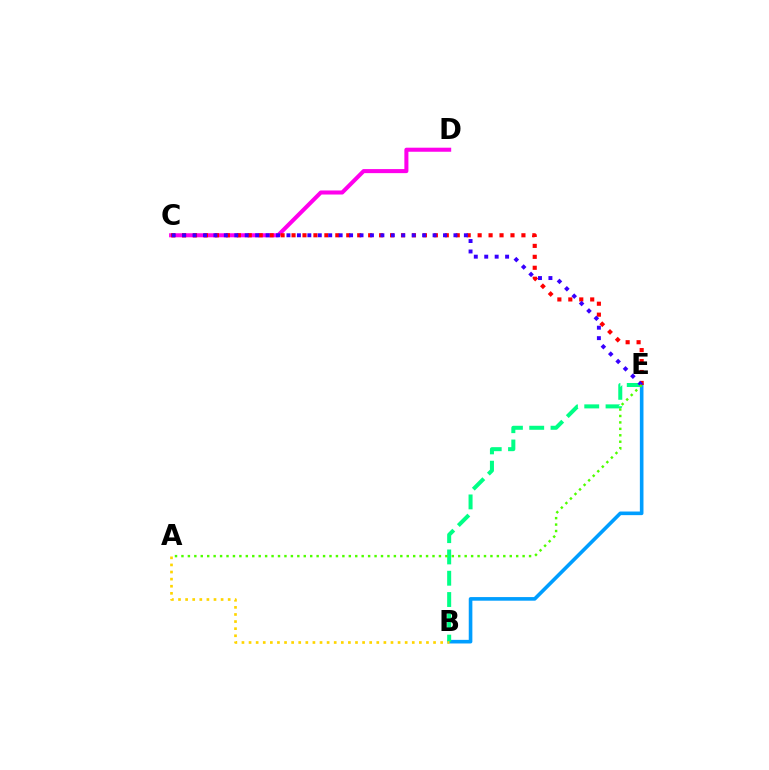{('B', 'E'): [{'color': '#009eff', 'line_style': 'solid', 'thickness': 2.6}, {'color': '#00ff86', 'line_style': 'dashed', 'thickness': 2.89}], ('C', 'D'): [{'color': '#ff00ed', 'line_style': 'solid', 'thickness': 2.92}], ('C', 'E'): [{'color': '#ff0000', 'line_style': 'dotted', 'thickness': 2.97}, {'color': '#3700ff', 'line_style': 'dotted', 'thickness': 2.84}], ('A', 'B'): [{'color': '#ffd500', 'line_style': 'dotted', 'thickness': 1.93}], ('A', 'E'): [{'color': '#4fff00', 'line_style': 'dotted', 'thickness': 1.75}]}